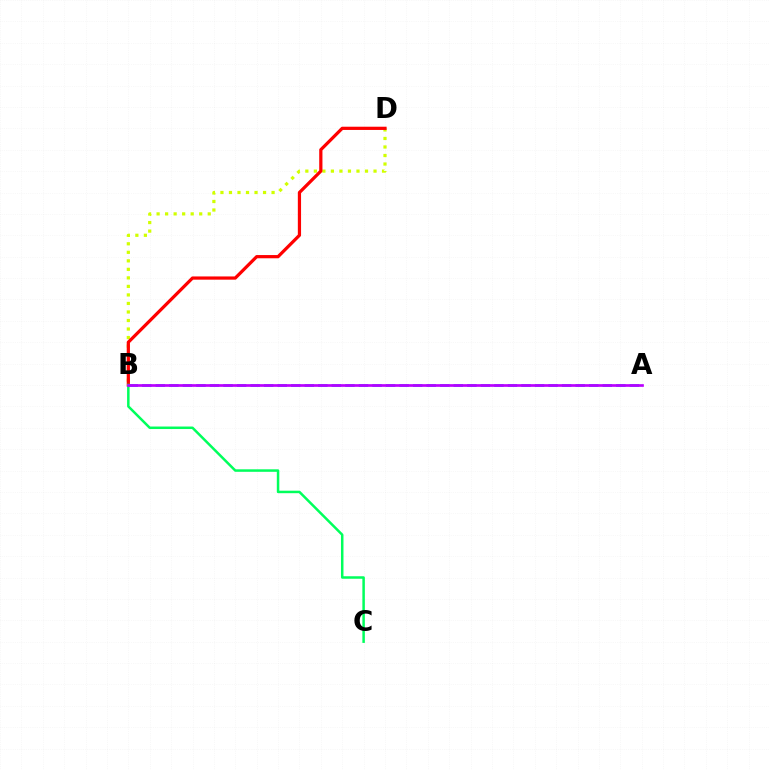{('B', 'D'): [{'color': '#d1ff00', 'line_style': 'dotted', 'thickness': 2.32}, {'color': '#ff0000', 'line_style': 'solid', 'thickness': 2.32}], ('A', 'B'): [{'color': '#0074ff', 'line_style': 'dashed', 'thickness': 1.84}, {'color': '#b900ff', 'line_style': 'solid', 'thickness': 1.93}], ('B', 'C'): [{'color': '#00ff5c', 'line_style': 'solid', 'thickness': 1.8}]}